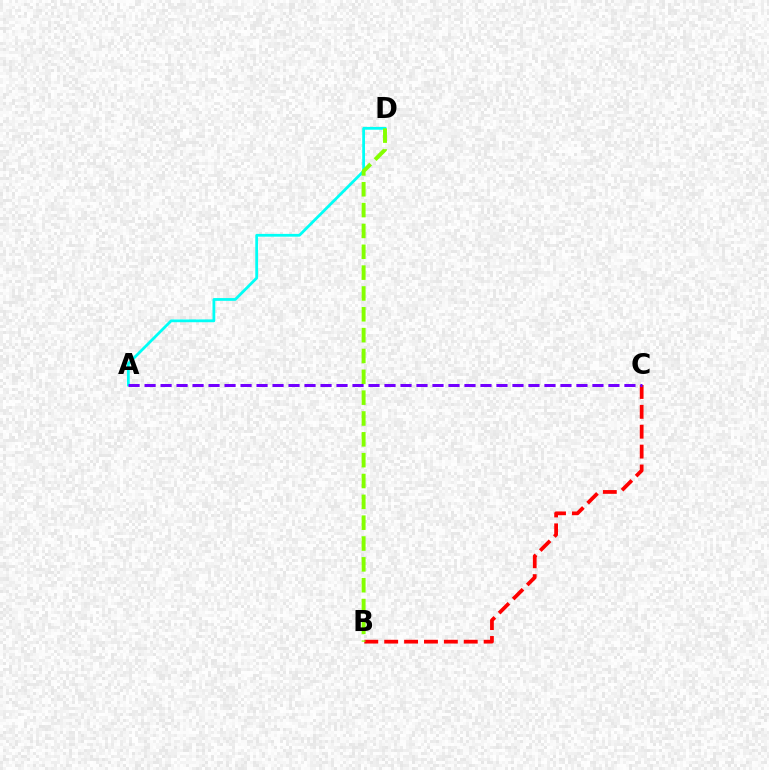{('A', 'D'): [{'color': '#00fff6', 'line_style': 'solid', 'thickness': 2.0}], ('B', 'C'): [{'color': '#ff0000', 'line_style': 'dashed', 'thickness': 2.7}], ('B', 'D'): [{'color': '#84ff00', 'line_style': 'dashed', 'thickness': 2.83}], ('A', 'C'): [{'color': '#7200ff', 'line_style': 'dashed', 'thickness': 2.17}]}